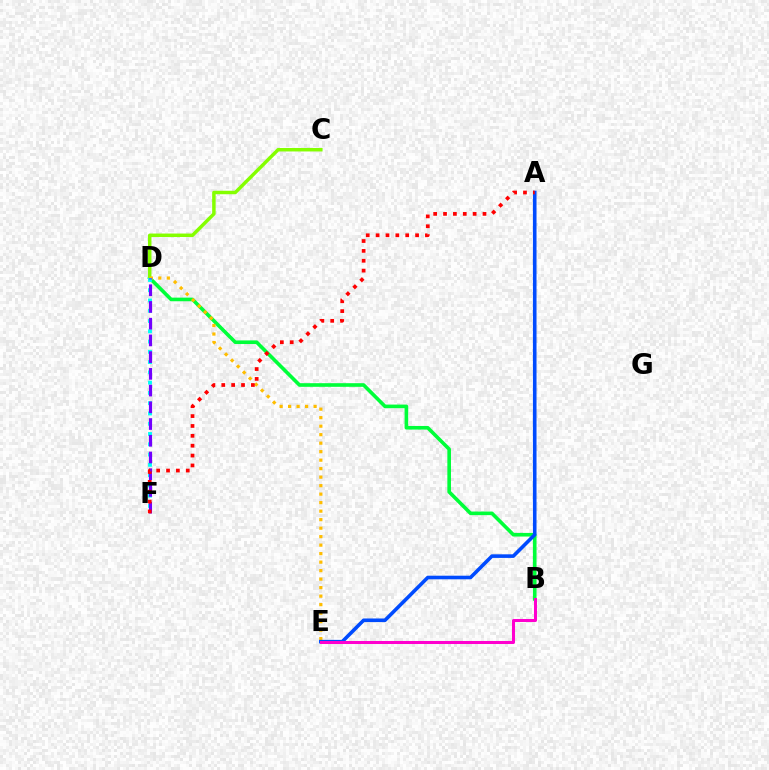{('B', 'D'): [{'color': '#00ff39', 'line_style': 'solid', 'thickness': 2.61}], ('C', 'D'): [{'color': '#84ff00', 'line_style': 'solid', 'thickness': 2.5}], ('D', 'E'): [{'color': '#ffbd00', 'line_style': 'dotted', 'thickness': 2.31}], ('A', 'E'): [{'color': '#004bff', 'line_style': 'solid', 'thickness': 2.59}], ('D', 'F'): [{'color': '#00fff6', 'line_style': 'dotted', 'thickness': 2.79}, {'color': '#7200ff', 'line_style': 'dashed', 'thickness': 2.27}], ('B', 'E'): [{'color': '#ff00cf', 'line_style': 'solid', 'thickness': 2.18}], ('A', 'F'): [{'color': '#ff0000', 'line_style': 'dotted', 'thickness': 2.68}]}